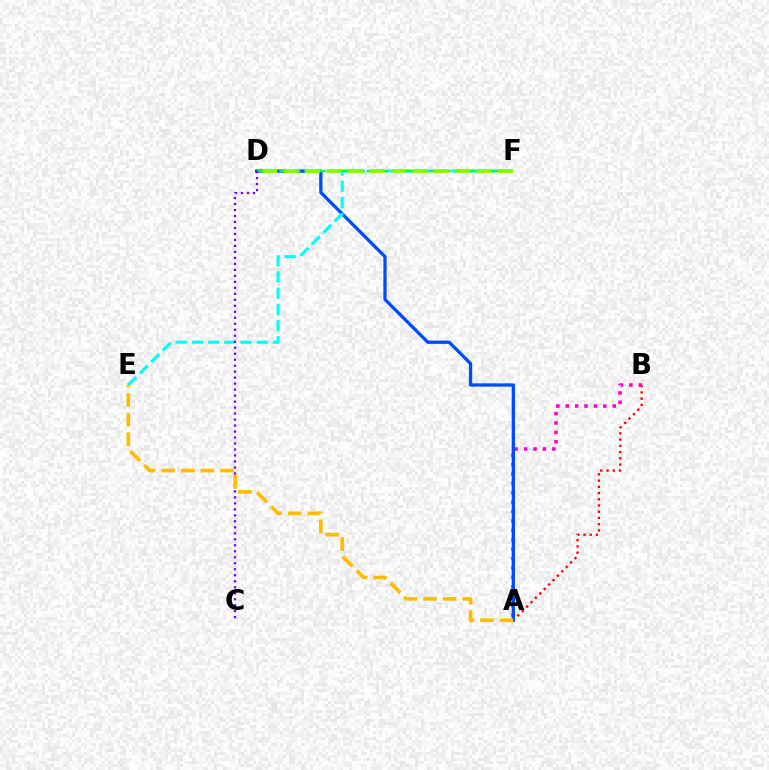{('A', 'B'): [{'color': '#ff0000', 'line_style': 'dotted', 'thickness': 1.69}, {'color': '#ff00cf', 'line_style': 'dotted', 'thickness': 2.55}], ('A', 'D'): [{'color': '#004bff', 'line_style': 'solid', 'thickness': 2.36}], ('E', 'F'): [{'color': '#00fff6', 'line_style': 'dashed', 'thickness': 2.2}], ('D', 'F'): [{'color': '#00ff39', 'line_style': 'dashed', 'thickness': 1.7}, {'color': '#84ff00', 'line_style': 'dashed', 'thickness': 2.91}], ('C', 'D'): [{'color': '#7200ff', 'line_style': 'dotted', 'thickness': 1.63}], ('A', 'E'): [{'color': '#ffbd00', 'line_style': 'dashed', 'thickness': 2.66}]}